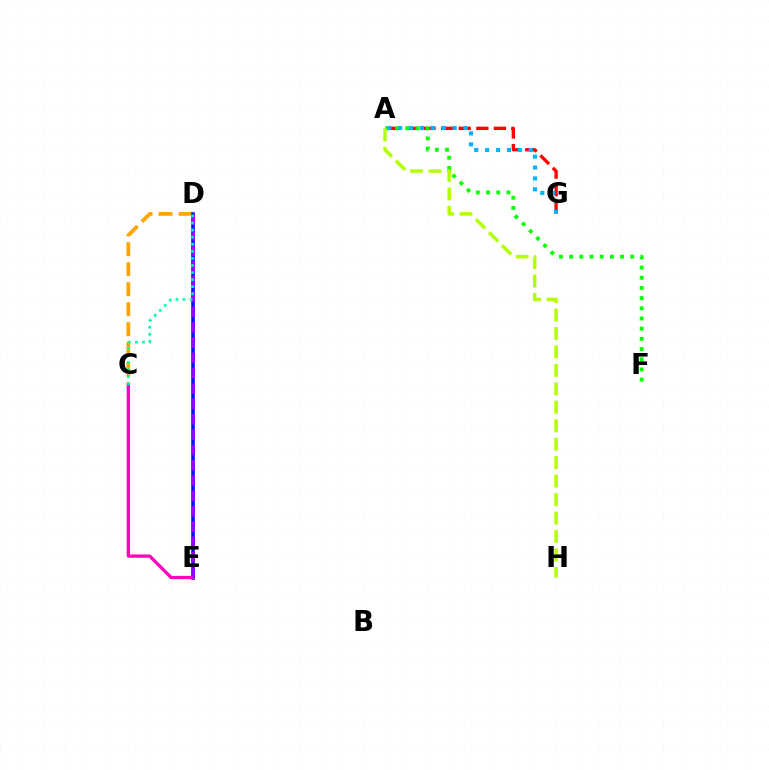{('C', 'D'): [{'color': '#ffa500', 'line_style': 'dashed', 'thickness': 2.72}, {'color': '#00ff9d', 'line_style': 'dotted', 'thickness': 1.92}], ('A', 'G'): [{'color': '#ff0000', 'line_style': 'dashed', 'thickness': 2.39}, {'color': '#00b5ff', 'line_style': 'dotted', 'thickness': 2.96}], ('A', 'F'): [{'color': '#08ff00', 'line_style': 'dotted', 'thickness': 2.77}], ('D', 'E'): [{'color': '#0010ff', 'line_style': 'solid', 'thickness': 2.58}, {'color': '#9b00ff', 'line_style': 'dashed', 'thickness': 2.08}], ('C', 'E'): [{'color': '#ff00bd', 'line_style': 'solid', 'thickness': 2.34}], ('A', 'H'): [{'color': '#b3ff00', 'line_style': 'dashed', 'thickness': 2.51}]}